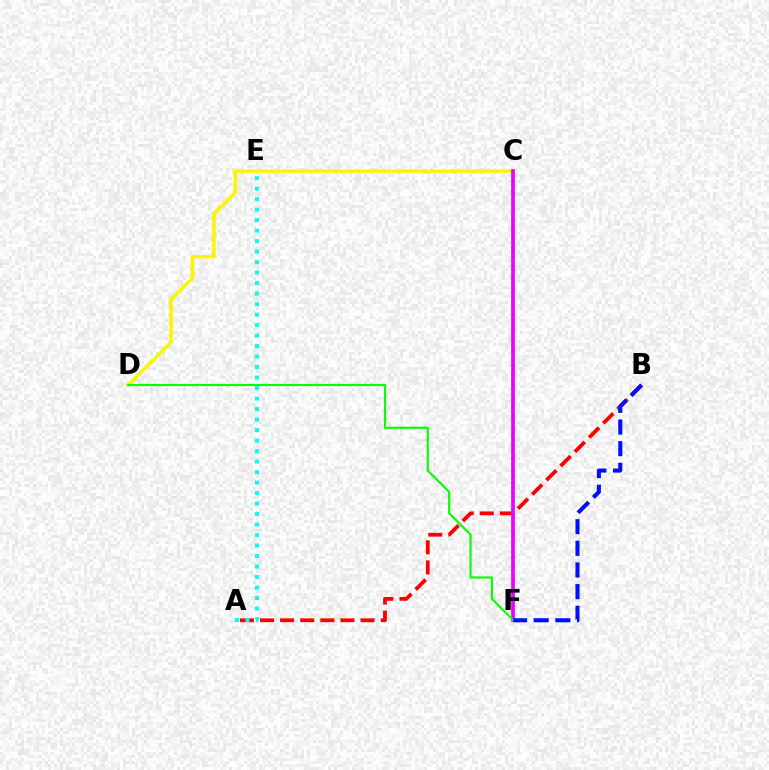{('A', 'B'): [{'color': '#ff0000', 'line_style': 'dashed', 'thickness': 2.73}], ('C', 'D'): [{'color': '#fcf500', 'line_style': 'solid', 'thickness': 2.5}], ('C', 'F'): [{'color': '#ee00ff', 'line_style': 'solid', 'thickness': 2.67}], ('D', 'F'): [{'color': '#08ff00', 'line_style': 'solid', 'thickness': 1.55}], ('B', 'F'): [{'color': '#0010ff', 'line_style': 'dashed', 'thickness': 2.94}], ('A', 'E'): [{'color': '#00fff6', 'line_style': 'dotted', 'thickness': 2.85}]}